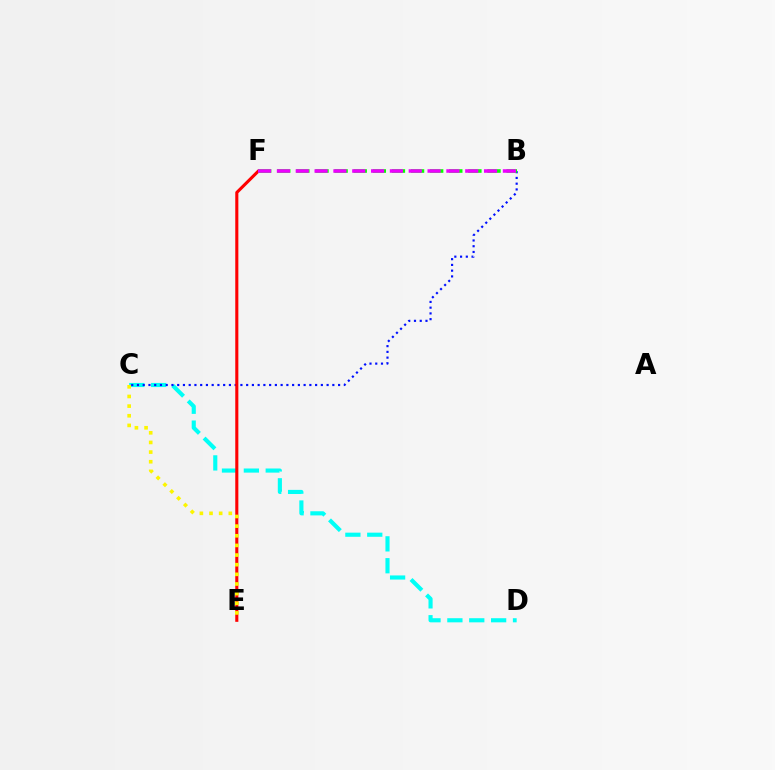{('C', 'D'): [{'color': '#00fff6', 'line_style': 'dashed', 'thickness': 2.97}], ('B', 'C'): [{'color': '#0010ff', 'line_style': 'dotted', 'thickness': 1.56}], ('E', 'F'): [{'color': '#ff0000', 'line_style': 'solid', 'thickness': 2.23}], ('B', 'F'): [{'color': '#08ff00', 'line_style': 'dashed', 'thickness': 2.6}, {'color': '#ee00ff', 'line_style': 'dashed', 'thickness': 2.56}], ('C', 'E'): [{'color': '#fcf500', 'line_style': 'dotted', 'thickness': 2.62}]}